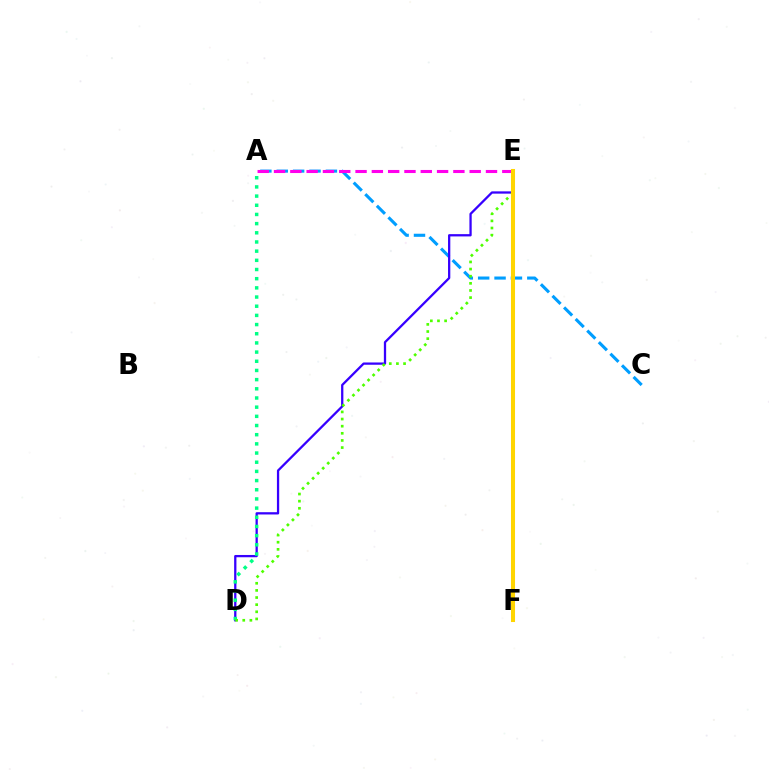{('A', 'C'): [{'color': '#009eff', 'line_style': 'dashed', 'thickness': 2.23}], ('D', 'E'): [{'color': '#3700ff', 'line_style': 'solid', 'thickness': 1.64}, {'color': '#4fff00', 'line_style': 'dotted', 'thickness': 1.94}], ('A', 'D'): [{'color': '#00ff86', 'line_style': 'dotted', 'thickness': 2.49}], ('E', 'F'): [{'color': '#ff0000', 'line_style': 'solid', 'thickness': 1.84}, {'color': '#ffd500', 'line_style': 'solid', 'thickness': 2.92}], ('A', 'E'): [{'color': '#ff00ed', 'line_style': 'dashed', 'thickness': 2.22}]}